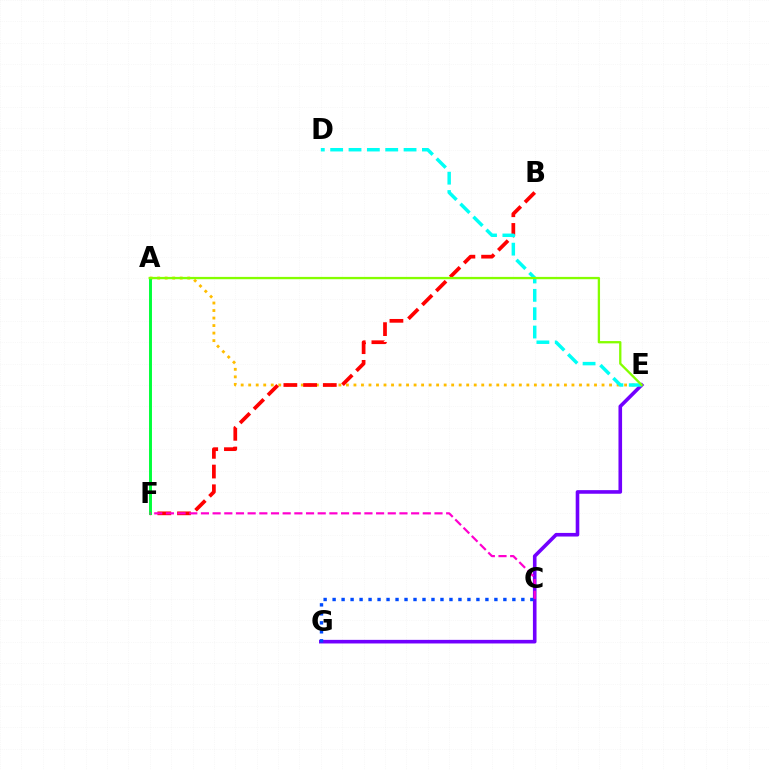{('A', 'E'): [{'color': '#ffbd00', 'line_style': 'dotted', 'thickness': 2.04}, {'color': '#84ff00', 'line_style': 'solid', 'thickness': 1.67}], ('B', 'F'): [{'color': '#ff0000', 'line_style': 'dashed', 'thickness': 2.68}], ('E', 'G'): [{'color': '#7200ff', 'line_style': 'solid', 'thickness': 2.6}], ('C', 'G'): [{'color': '#004bff', 'line_style': 'dotted', 'thickness': 2.44}], ('A', 'F'): [{'color': '#00ff39', 'line_style': 'solid', 'thickness': 2.11}], ('C', 'F'): [{'color': '#ff00cf', 'line_style': 'dashed', 'thickness': 1.59}], ('D', 'E'): [{'color': '#00fff6', 'line_style': 'dashed', 'thickness': 2.49}]}